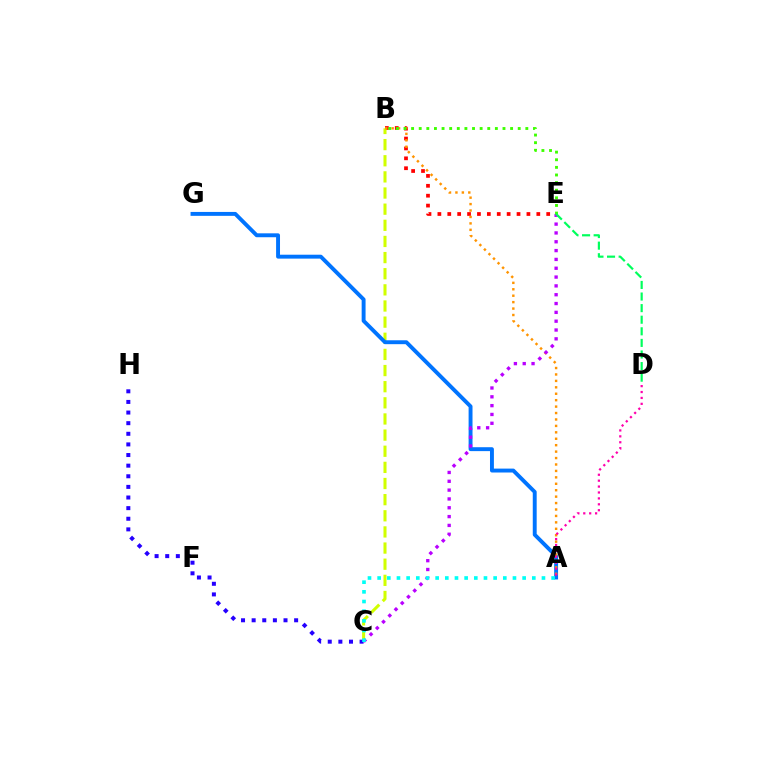{('B', 'E'): [{'color': '#ff0000', 'line_style': 'dotted', 'thickness': 2.69}, {'color': '#3dff00', 'line_style': 'dotted', 'thickness': 2.07}], ('B', 'C'): [{'color': '#d1ff00', 'line_style': 'dashed', 'thickness': 2.19}], ('C', 'H'): [{'color': '#2500ff', 'line_style': 'dotted', 'thickness': 2.89}], ('A', 'G'): [{'color': '#0074ff', 'line_style': 'solid', 'thickness': 2.81}], ('A', 'B'): [{'color': '#ff9400', 'line_style': 'dotted', 'thickness': 1.75}], ('C', 'E'): [{'color': '#b900ff', 'line_style': 'dotted', 'thickness': 2.4}], ('A', 'D'): [{'color': '#ff00ac', 'line_style': 'dotted', 'thickness': 1.61}], ('A', 'C'): [{'color': '#00fff6', 'line_style': 'dotted', 'thickness': 2.63}], ('D', 'E'): [{'color': '#00ff5c', 'line_style': 'dashed', 'thickness': 1.57}]}